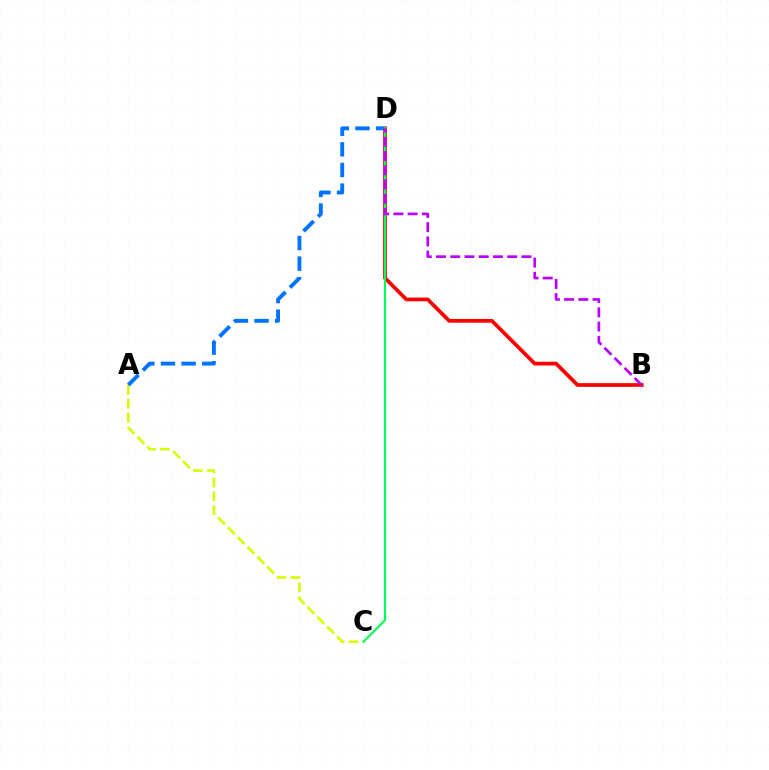{('A', 'C'): [{'color': '#d1ff00', 'line_style': 'dashed', 'thickness': 1.89}], ('B', 'D'): [{'color': '#ff0000', 'line_style': 'solid', 'thickness': 2.69}, {'color': '#b900ff', 'line_style': 'dashed', 'thickness': 1.93}], ('A', 'D'): [{'color': '#0074ff', 'line_style': 'dashed', 'thickness': 2.8}], ('C', 'D'): [{'color': '#00ff5c', 'line_style': 'solid', 'thickness': 1.52}]}